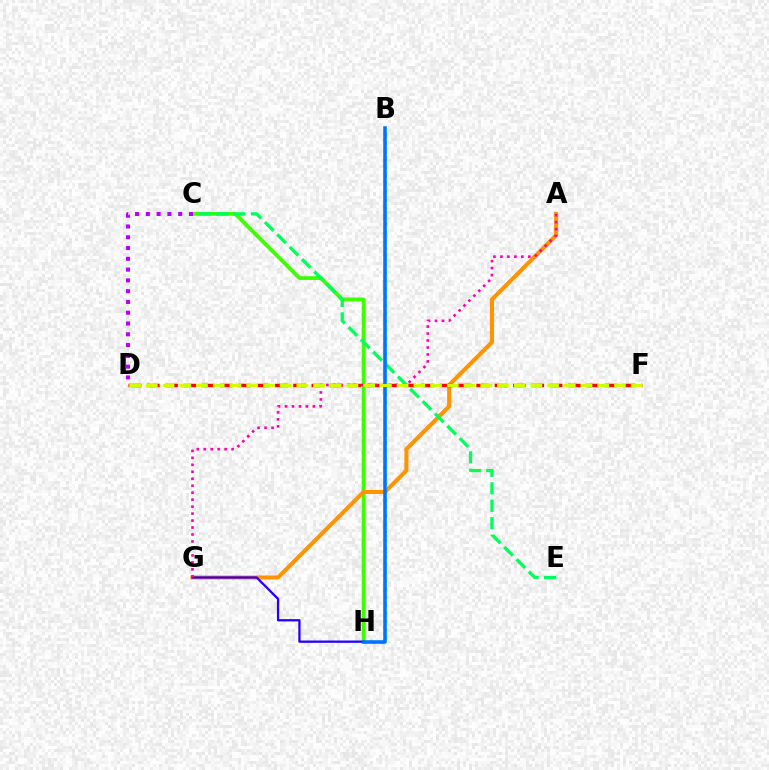{('C', 'H'): [{'color': '#3dff00', 'line_style': 'solid', 'thickness': 2.73}], ('B', 'H'): [{'color': '#00fff6', 'line_style': 'dotted', 'thickness': 2.2}, {'color': '#0074ff', 'line_style': 'solid', 'thickness': 2.57}], ('A', 'G'): [{'color': '#ff9400', 'line_style': 'solid', 'thickness': 2.94}, {'color': '#ff00ac', 'line_style': 'dotted', 'thickness': 1.89}], ('D', 'F'): [{'color': '#ff0000', 'line_style': 'dashed', 'thickness': 2.49}, {'color': '#d1ff00', 'line_style': 'dashed', 'thickness': 2.27}], ('C', 'E'): [{'color': '#00ff5c', 'line_style': 'dashed', 'thickness': 2.37}], ('G', 'H'): [{'color': '#2500ff', 'line_style': 'solid', 'thickness': 1.65}], ('C', 'D'): [{'color': '#b900ff', 'line_style': 'dotted', 'thickness': 2.93}]}